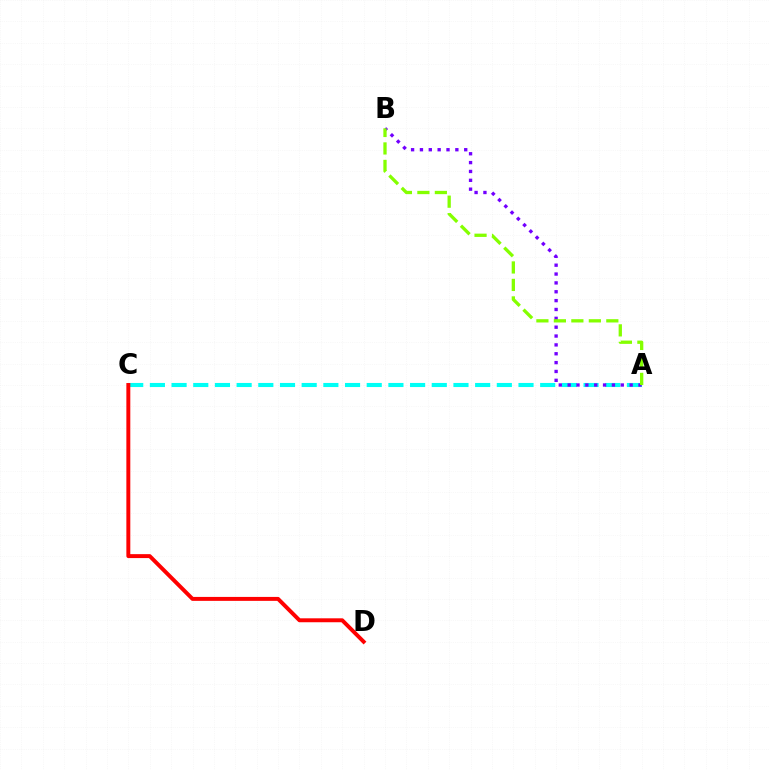{('A', 'C'): [{'color': '#00fff6', 'line_style': 'dashed', 'thickness': 2.95}], ('A', 'B'): [{'color': '#7200ff', 'line_style': 'dotted', 'thickness': 2.41}, {'color': '#84ff00', 'line_style': 'dashed', 'thickness': 2.37}], ('C', 'D'): [{'color': '#ff0000', 'line_style': 'solid', 'thickness': 2.84}]}